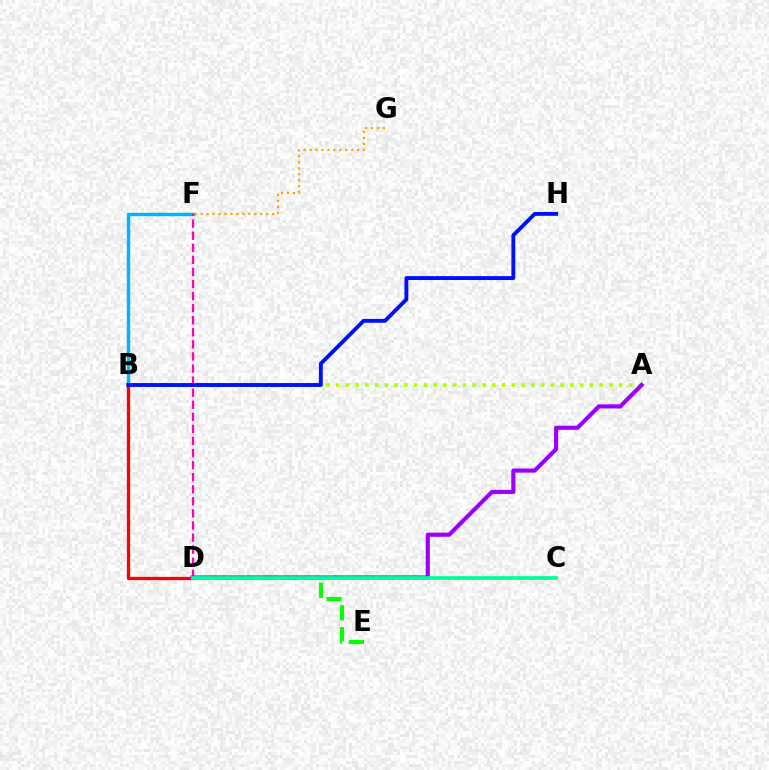{('B', 'F'): [{'color': '#00b5ff', 'line_style': 'solid', 'thickness': 2.45}], ('A', 'B'): [{'color': '#b3ff00', 'line_style': 'dotted', 'thickness': 2.65}], ('D', 'F'): [{'color': '#ff00bd', 'line_style': 'dashed', 'thickness': 1.64}], ('D', 'E'): [{'color': '#08ff00', 'line_style': 'dashed', 'thickness': 2.96}], ('B', 'D'): [{'color': '#ff0000', 'line_style': 'solid', 'thickness': 2.35}], ('A', 'D'): [{'color': '#9b00ff', 'line_style': 'solid', 'thickness': 2.97}], ('B', 'H'): [{'color': '#0010ff', 'line_style': 'solid', 'thickness': 2.79}], ('C', 'D'): [{'color': '#00ff9d', 'line_style': 'solid', 'thickness': 2.66}], ('F', 'G'): [{'color': '#ffa500', 'line_style': 'dotted', 'thickness': 1.62}]}